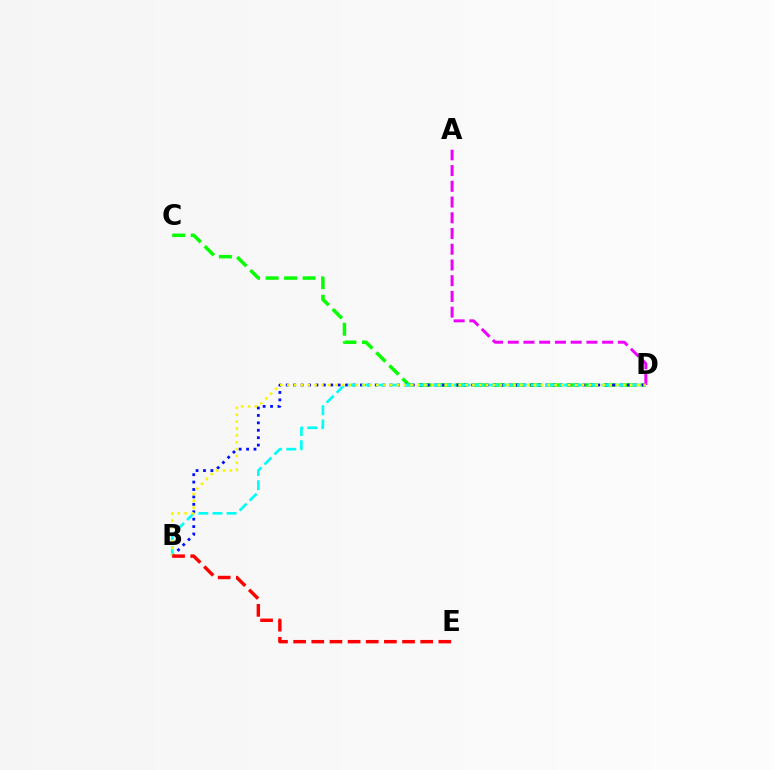{('C', 'D'): [{'color': '#08ff00', 'line_style': 'dashed', 'thickness': 2.51}], ('B', 'D'): [{'color': '#0010ff', 'line_style': 'dotted', 'thickness': 2.02}, {'color': '#00fff6', 'line_style': 'dashed', 'thickness': 1.92}, {'color': '#fcf500', 'line_style': 'dotted', 'thickness': 1.86}], ('A', 'D'): [{'color': '#ee00ff', 'line_style': 'dashed', 'thickness': 2.14}], ('B', 'E'): [{'color': '#ff0000', 'line_style': 'dashed', 'thickness': 2.47}]}